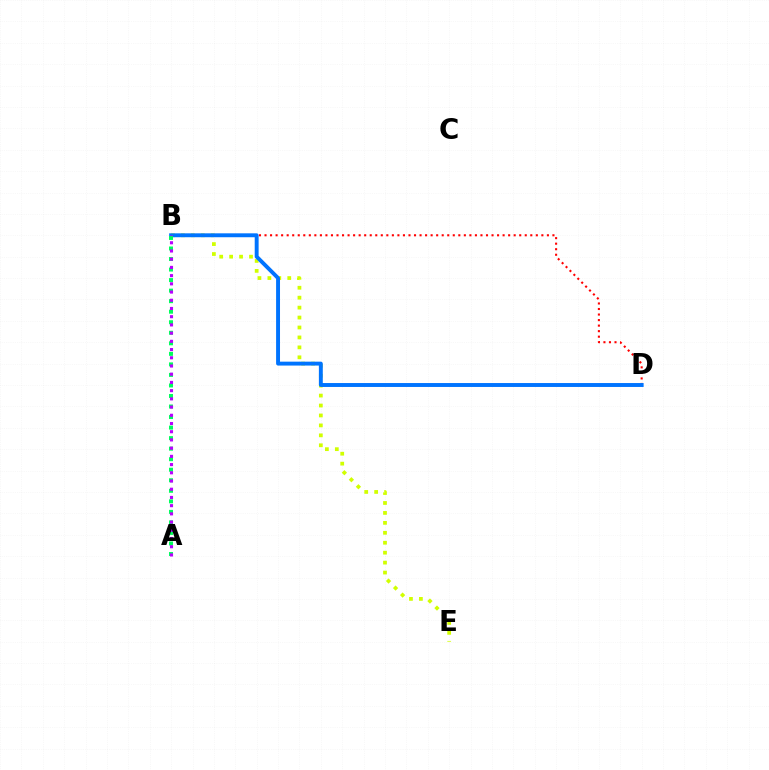{('B', 'D'): [{'color': '#ff0000', 'line_style': 'dotted', 'thickness': 1.5}, {'color': '#0074ff', 'line_style': 'solid', 'thickness': 2.82}], ('B', 'E'): [{'color': '#d1ff00', 'line_style': 'dotted', 'thickness': 2.7}], ('A', 'B'): [{'color': '#00ff5c', 'line_style': 'dotted', 'thickness': 2.86}, {'color': '#b900ff', 'line_style': 'dotted', 'thickness': 2.23}]}